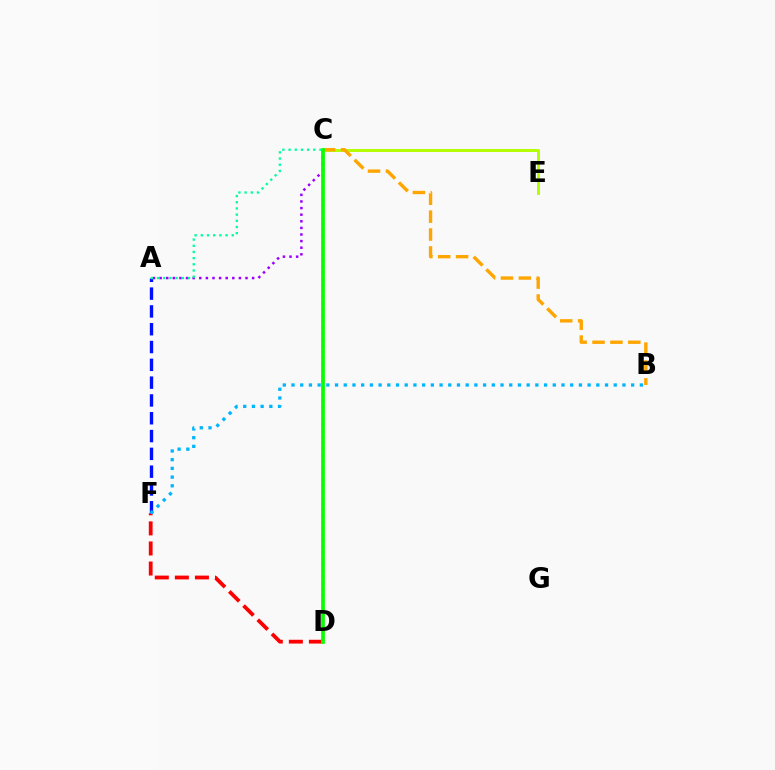{('C', 'E'): [{'color': '#b3ff00', 'line_style': 'solid', 'thickness': 2.11}], ('C', 'D'): [{'color': '#ff00bd', 'line_style': 'dotted', 'thickness': 1.65}, {'color': '#08ff00', 'line_style': 'solid', 'thickness': 2.67}], ('D', 'F'): [{'color': '#ff0000', 'line_style': 'dashed', 'thickness': 2.73}], ('A', 'C'): [{'color': '#9b00ff', 'line_style': 'dotted', 'thickness': 1.79}, {'color': '#00ff9d', 'line_style': 'dotted', 'thickness': 1.68}], ('B', 'C'): [{'color': '#ffa500', 'line_style': 'dashed', 'thickness': 2.43}], ('A', 'F'): [{'color': '#0010ff', 'line_style': 'dashed', 'thickness': 2.42}], ('B', 'F'): [{'color': '#00b5ff', 'line_style': 'dotted', 'thickness': 2.37}]}